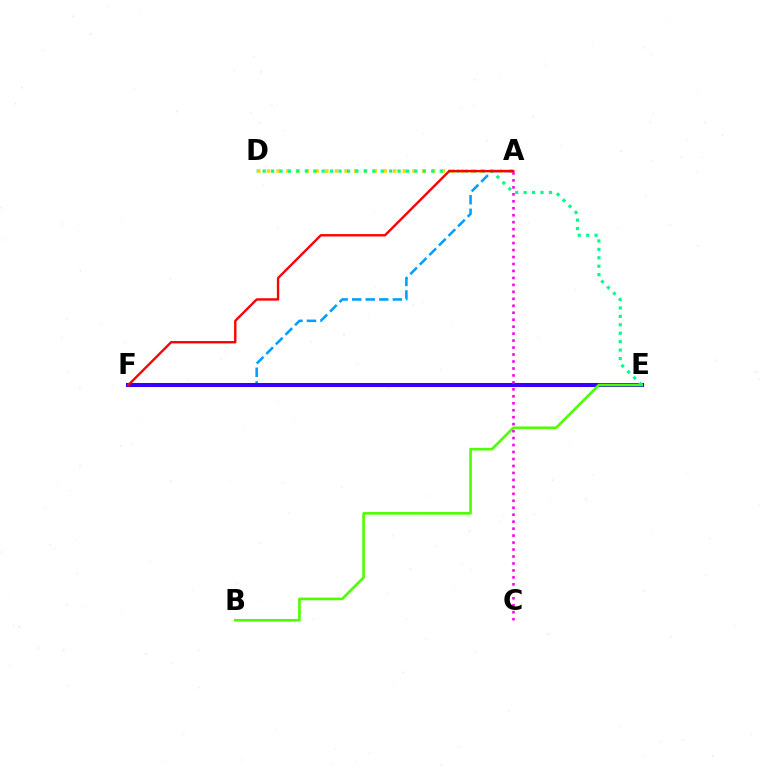{('A', 'D'): [{'color': '#ffd500', 'line_style': 'dotted', 'thickness': 2.64}], ('A', 'F'): [{'color': '#009eff', 'line_style': 'dashed', 'thickness': 1.84}, {'color': '#ff0000', 'line_style': 'solid', 'thickness': 1.71}], ('E', 'F'): [{'color': '#3700ff', 'line_style': 'solid', 'thickness': 2.91}], ('B', 'E'): [{'color': '#4fff00', 'line_style': 'solid', 'thickness': 1.89}], ('A', 'C'): [{'color': '#ff00ed', 'line_style': 'dotted', 'thickness': 1.89}], ('D', 'E'): [{'color': '#00ff86', 'line_style': 'dotted', 'thickness': 2.29}]}